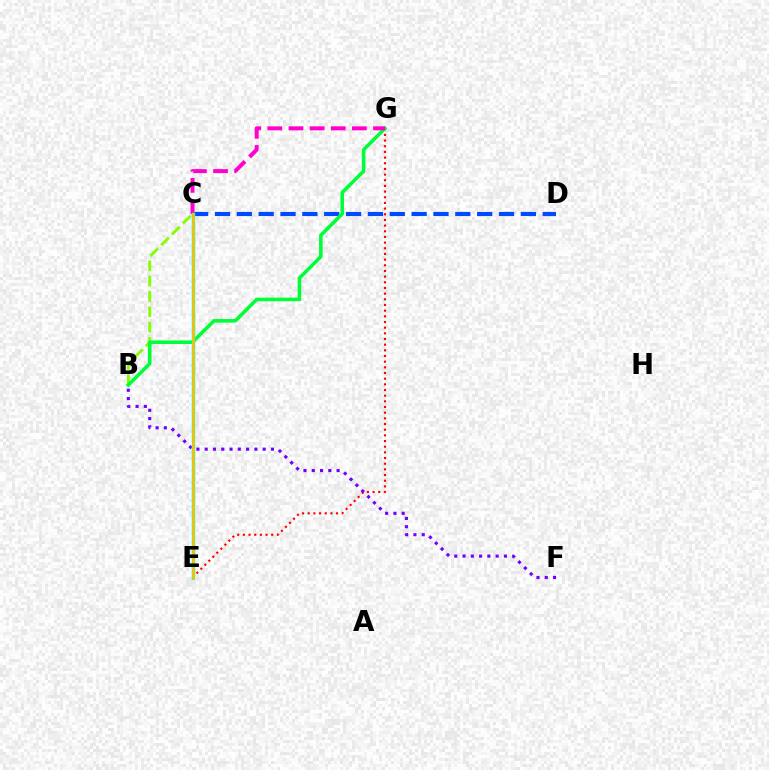{('E', 'G'): [{'color': '#ff0000', 'line_style': 'dotted', 'thickness': 1.54}], ('B', 'F'): [{'color': '#7200ff', 'line_style': 'dotted', 'thickness': 2.25}], ('C', 'D'): [{'color': '#004bff', 'line_style': 'dashed', 'thickness': 2.97}], ('B', 'C'): [{'color': '#84ff00', 'line_style': 'dashed', 'thickness': 2.08}], ('B', 'G'): [{'color': '#00ff39', 'line_style': 'solid', 'thickness': 2.56}], ('C', 'G'): [{'color': '#ff00cf', 'line_style': 'dashed', 'thickness': 2.87}], ('C', 'E'): [{'color': '#00fff6', 'line_style': 'solid', 'thickness': 2.51}, {'color': '#ffbd00', 'line_style': 'solid', 'thickness': 1.88}]}